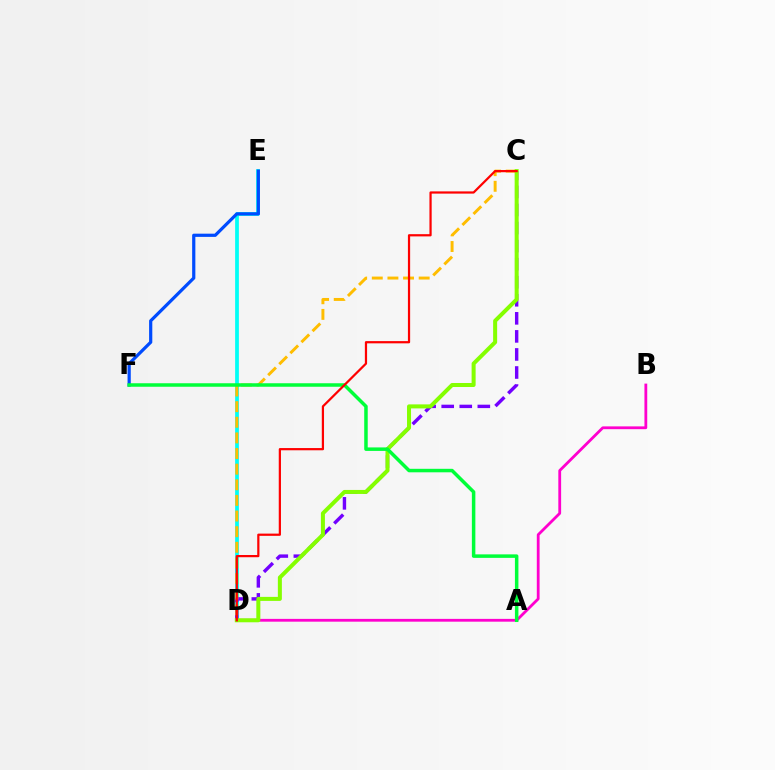{('B', 'D'): [{'color': '#ff00cf', 'line_style': 'solid', 'thickness': 2.01}], ('D', 'E'): [{'color': '#00fff6', 'line_style': 'solid', 'thickness': 2.69}], ('C', 'D'): [{'color': '#7200ff', 'line_style': 'dashed', 'thickness': 2.45}, {'color': '#ffbd00', 'line_style': 'dashed', 'thickness': 2.12}, {'color': '#84ff00', 'line_style': 'solid', 'thickness': 2.89}, {'color': '#ff0000', 'line_style': 'solid', 'thickness': 1.6}], ('E', 'F'): [{'color': '#004bff', 'line_style': 'solid', 'thickness': 2.31}], ('A', 'F'): [{'color': '#00ff39', 'line_style': 'solid', 'thickness': 2.52}]}